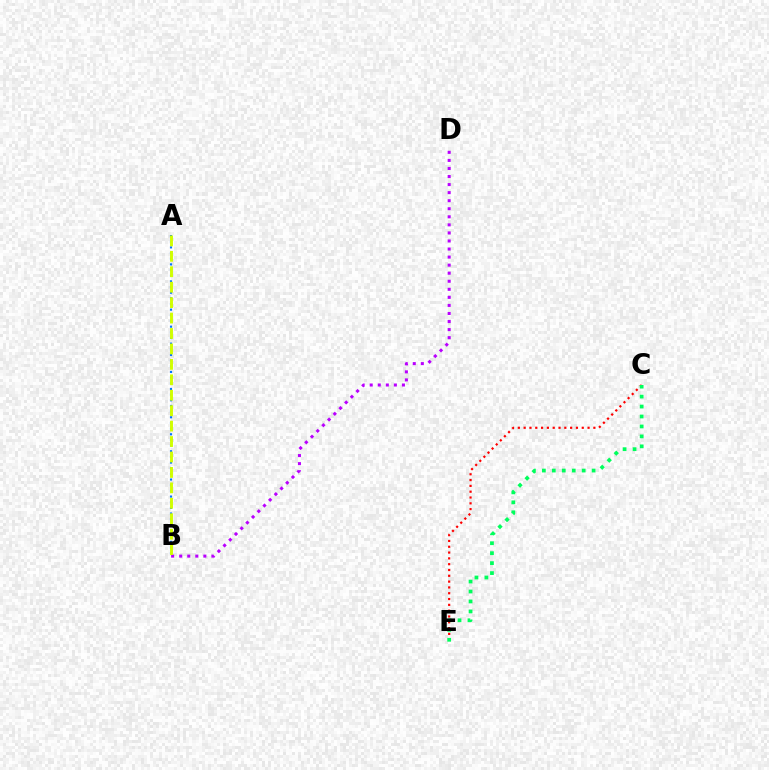{('A', 'B'): [{'color': '#0074ff', 'line_style': 'dotted', 'thickness': 1.54}, {'color': '#d1ff00', 'line_style': 'dashed', 'thickness': 2.1}], ('B', 'D'): [{'color': '#b900ff', 'line_style': 'dotted', 'thickness': 2.19}], ('C', 'E'): [{'color': '#ff0000', 'line_style': 'dotted', 'thickness': 1.58}, {'color': '#00ff5c', 'line_style': 'dotted', 'thickness': 2.7}]}